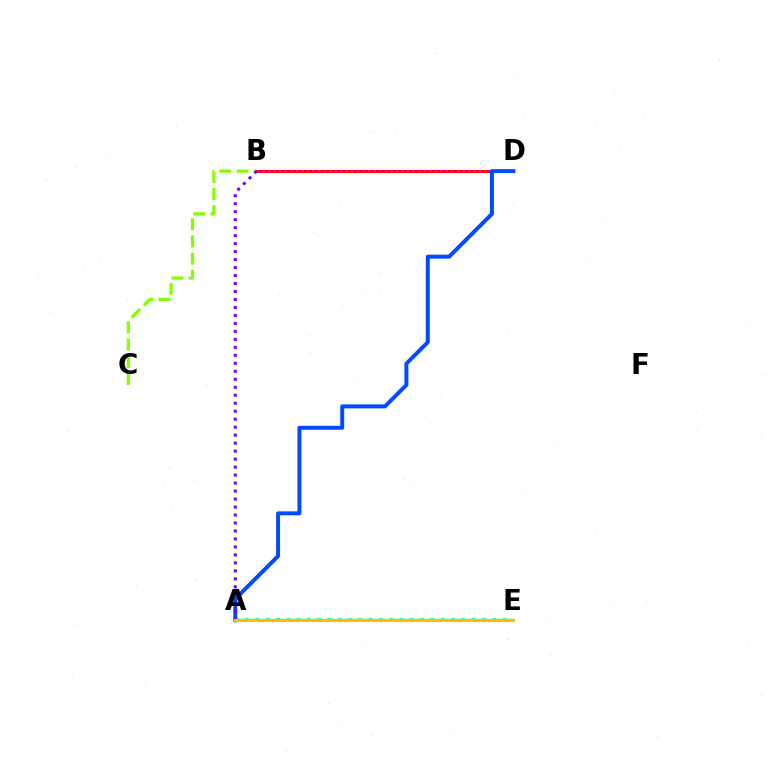{('B', 'C'): [{'color': '#84ff00', 'line_style': 'dashed', 'thickness': 2.34}], ('B', 'D'): [{'color': '#ff0000', 'line_style': 'solid', 'thickness': 2.14}, {'color': '#ff00cf', 'line_style': 'dotted', 'thickness': 1.51}], ('A', 'E'): [{'color': '#00fff6', 'line_style': 'dotted', 'thickness': 2.79}, {'color': '#00ff39', 'line_style': 'dashed', 'thickness': 1.73}, {'color': '#ffbd00', 'line_style': 'solid', 'thickness': 2.24}], ('A', 'D'): [{'color': '#004bff', 'line_style': 'solid', 'thickness': 2.85}], ('A', 'B'): [{'color': '#7200ff', 'line_style': 'dotted', 'thickness': 2.17}]}